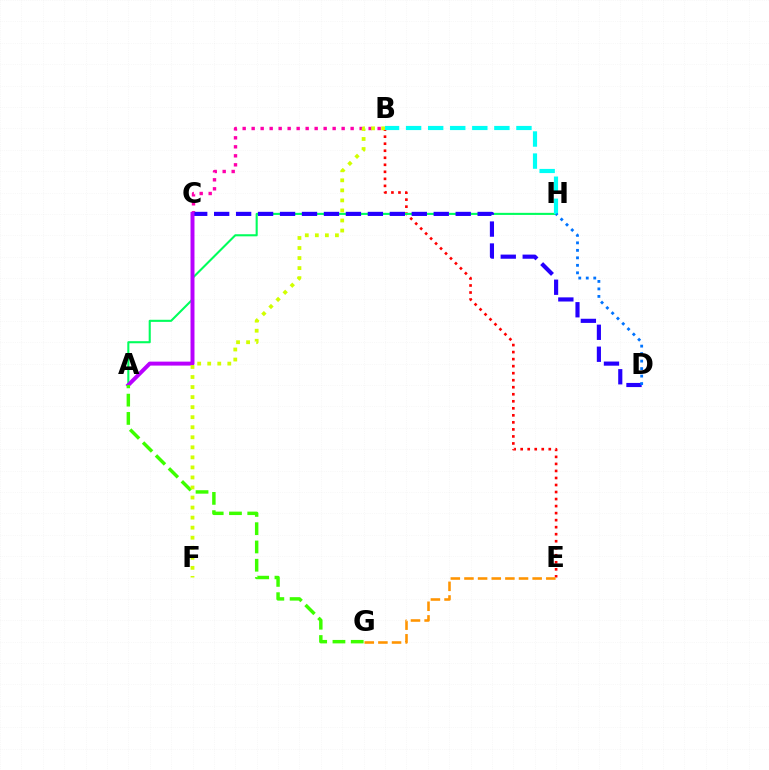{('B', 'E'): [{'color': '#ff0000', 'line_style': 'dotted', 'thickness': 1.91}], ('E', 'G'): [{'color': '#ff9400', 'line_style': 'dashed', 'thickness': 1.85}], ('B', 'C'): [{'color': '#ff00ac', 'line_style': 'dotted', 'thickness': 2.44}], ('A', 'H'): [{'color': '#00ff5c', 'line_style': 'solid', 'thickness': 1.51}], ('C', 'D'): [{'color': '#2500ff', 'line_style': 'dashed', 'thickness': 2.98}], ('A', 'C'): [{'color': '#b900ff', 'line_style': 'solid', 'thickness': 2.86}], ('A', 'G'): [{'color': '#3dff00', 'line_style': 'dashed', 'thickness': 2.48}], ('B', 'F'): [{'color': '#d1ff00', 'line_style': 'dotted', 'thickness': 2.73}], ('B', 'H'): [{'color': '#00fff6', 'line_style': 'dashed', 'thickness': 3.0}], ('D', 'H'): [{'color': '#0074ff', 'line_style': 'dotted', 'thickness': 2.04}]}